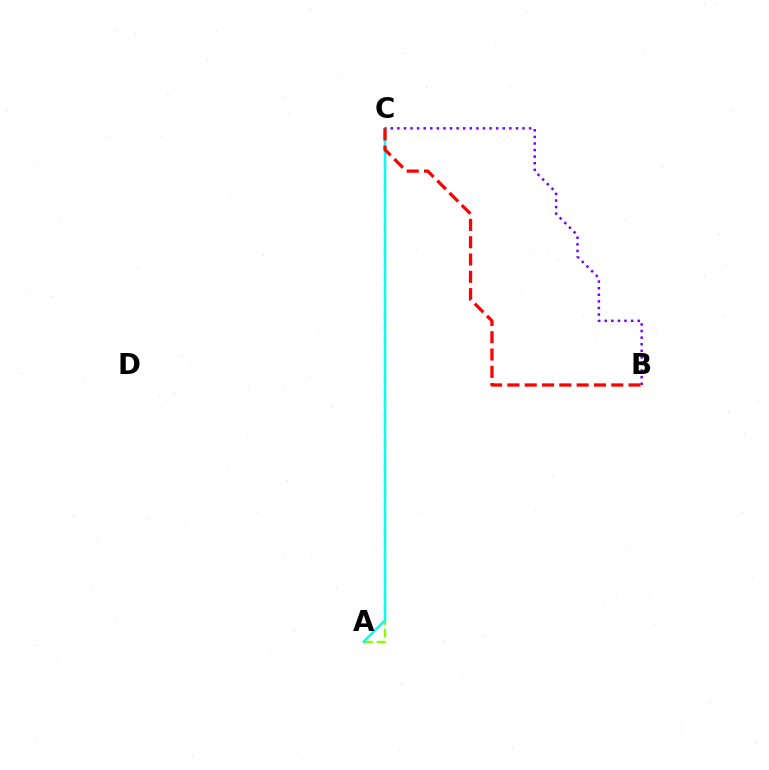{('A', 'C'): [{'color': '#84ff00', 'line_style': 'dashed', 'thickness': 1.73}, {'color': '#00fff6', 'line_style': 'solid', 'thickness': 1.75}], ('B', 'C'): [{'color': '#7200ff', 'line_style': 'dotted', 'thickness': 1.79}, {'color': '#ff0000', 'line_style': 'dashed', 'thickness': 2.35}]}